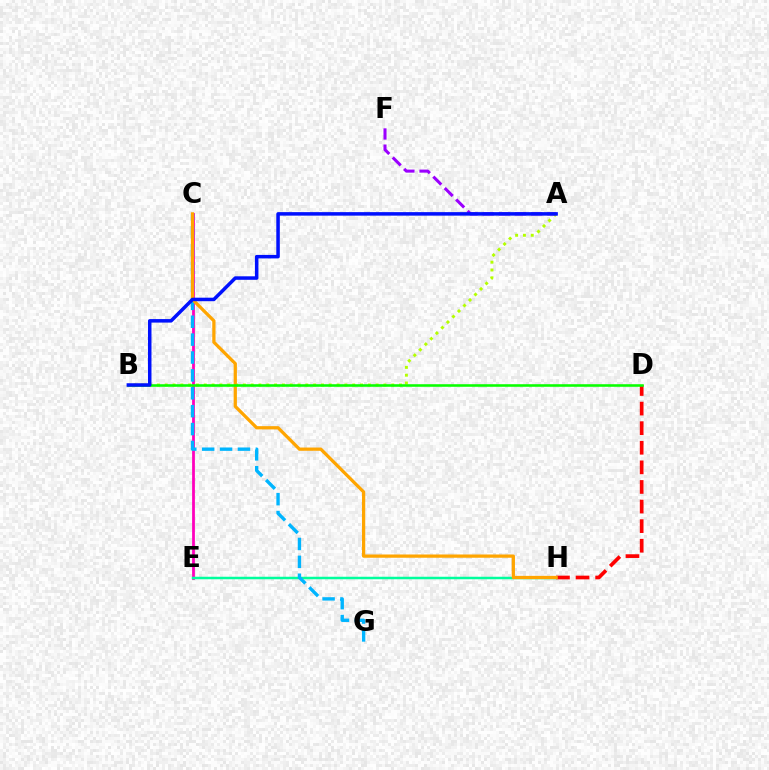{('C', 'E'): [{'color': '#ff00bd', 'line_style': 'solid', 'thickness': 1.99}], ('D', 'H'): [{'color': '#ff0000', 'line_style': 'dashed', 'thickness': 2.66}], ('A', 'B'): [{'color': '#b3ff00', 'line_style': 'dotted', 'thickness': 2.12}, {'color': '#0010ff', 'line_style': 'solid', 'thickness': 2.53}], ('E', 'H'): [{'color': '#00ff9d', 'line_style': 'solid', 'thickness': 1.79}], ('A', 'F'): [{'color': '#9b00ff', 'line_style': 'dashed', 'thickness': 2.2}], ('C', 'G'): [{'color': '#00b5ff', 'line_style': 'dashed', 'thickness': 2.43}], ('C', 'H'): [{'color': '#ffa500', 'line_style': 'solid', 'thickness': 2.34}], ('B', 'D'): [{'color': '#08ff00', 'line_style': 'solid', 'thickness': 1.85}]}